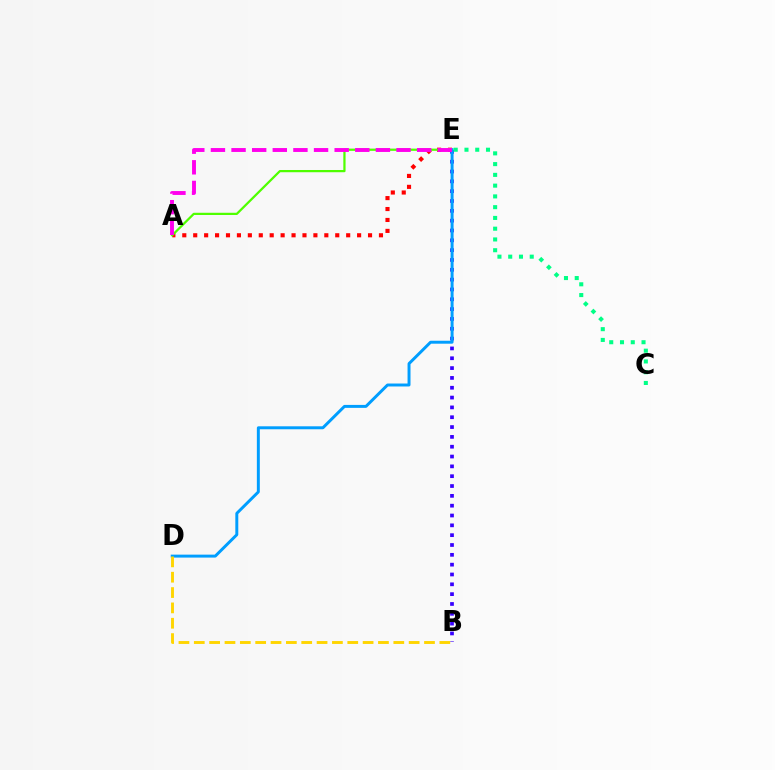{('B', 'E'): [{'color': '#3700ff', 'line_style': 'dotted', 'thickness': 2.67}], ('A', 'E'): [{'color': '#ff0000', 'line_style': 'dotted', 'thickness': 2.97}, {'color': '#4fff00', 'line_style': 'solid', 'thickness': 1.61}, {'color': '#ff00ed', 'line_style': 'dashed', 'thickness': 2.8}], ('D', 'E'): [{'color': '#009eff', 'line_style': 'solid', 'thickness': 2.13}], ('B', 'D'): [{'color': '#ffd500', 'line_style': 'dashed', 'thickness': 2.08}], ('C', 'E'): [{'color': '#00ff86', 'line_style': 'dotted', 'thickness': 2.92}]}